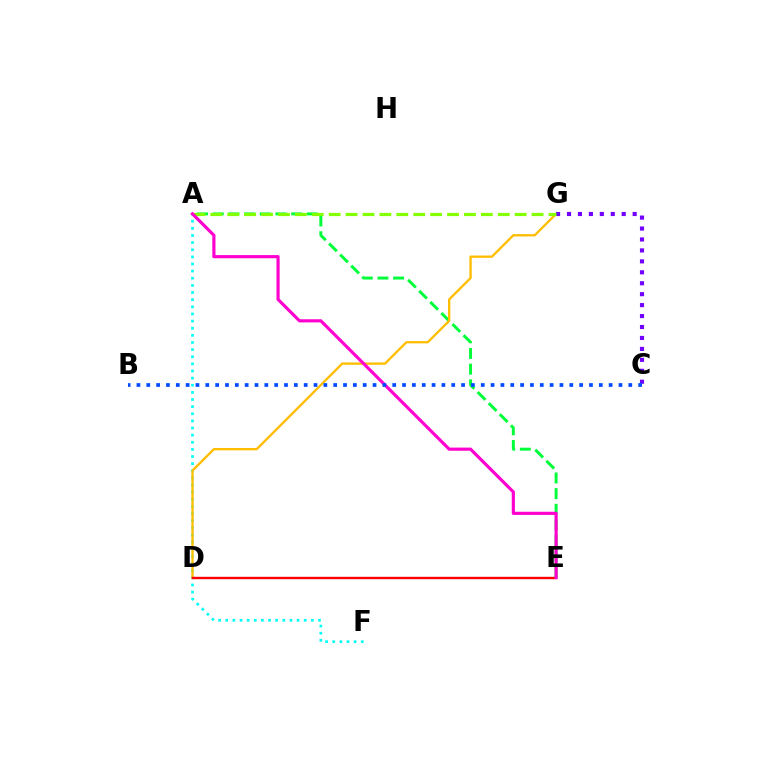{('A', 'F'): [{'color': '#00fff6', 'line_style': 'dotted', 'thickness': 1.94}], ('A', 'E'): [{'color': '#00ff39', 'line_style': 'dashed', 'thickness': 2.13}, {'color': '#ff00cf', 'line_style': 'solid', 'thickness': 2.28}], ('D', 'G'): [{'color': '#ffbd00', 'line_style': 'solid', 'thickness': 1.67}], ('C', 'G'): [{'color': '#7200ff', 'line_style': 'dotted', 'thickness': 2.97}], ('D', 'E'): [{'color': '#ff0000', 'line_style': 'solid', 'thickness': 1.73}], ('A', 'G'): [{'color': '#84ff00', 'line_style': 'dashed', 'thickness': 2.3}], ('B', 'C'): [{'color': '#004bff', 'line_style': 'dotted', 'thickness': 2.67}]}